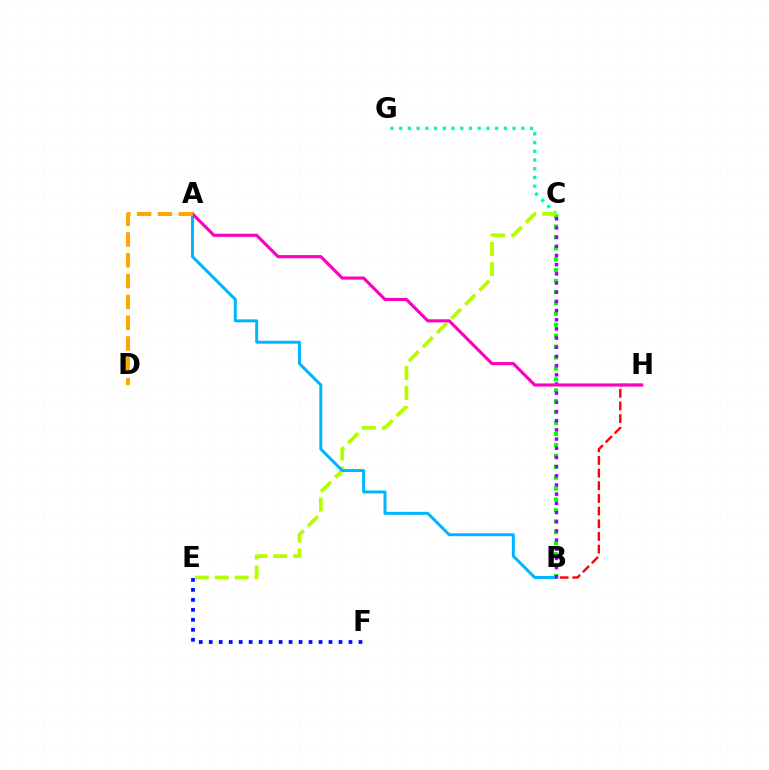{('B', 'C'): [{'color': '#08ff00', 'line_style': 'dotted', 'thickness': 2.97}, {'color': '#9b00ff', 'line_style': 'dotted', 'thickness': 2.49}], ('C', 'G'): [{'color': '#00ff9d', 'line_style': 'dotted', 'thickness': 2.37}], ('C', 'E'): [{'color': '#b3ff00', 'line_style': 'dashed', 'thickness': 2.71}], ('A', 'B'): [{'color': '#00b5ff', 'line_style': 'solid', 'thickness': 2.15}], ('B', 'H'): [{'color': '#ff0000', 'line_style': 'dashed', 'thickness': 1.72}], ('A', 'H'): [{'color': '#ff00bd', 'line_style': 'solid', 'thickness': 2.25}], ('E', 'F'): [{'color': '#0010ff', 'line_style': 'dotted', 'thickness': 2.71}], ('A', 'D'): [{'color': '#ffa500', 'line_style': 'dashed', 'thickness': 2.83}]}